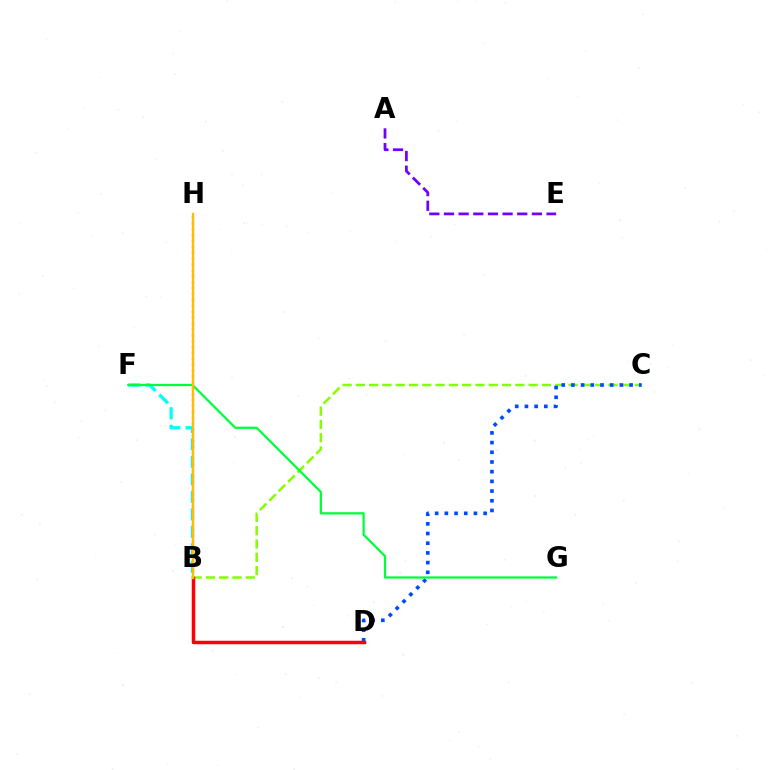{('A', 'E'): [{'color': '#7200ff', 'line_style': 'dashed', 'thickness': 1.99}], ('B', 'F'): [{'color': '#00fff6', 'line_style': 'dashed', 'thickness': 2.38}], ('B', 'H'): [{'color': '#ff00cf', 'line_style': 'dotted', 'thickness': 1.6}, {'color': '#ffbd00', 'line_style': 'solid', 'thickness': 1.7}], ('B', 'C'): [{'color': '#84ff00', 'line_style': 'dashed', 'thickness': 1.81}], ('C', 'D'): [{'color': '#004bff', 'line_style': 'dotted', 'thickness': 2.63}], ('B', 'D'): [{'color': '#ff0000', 'line_style': 'solid', 'thickness': 2.52}], ('F', 'G'): [{'color': '#00ff39', 'line_style': 'solid', 'thickness': 1.62}]}